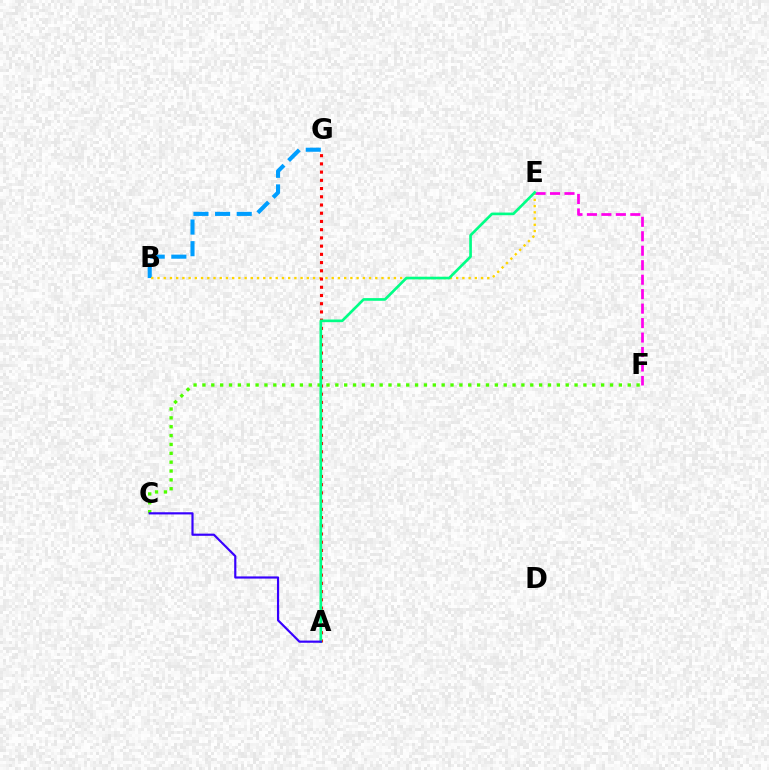{('B', 'G'): [{'color': '#009eff', 'line_style': 'dashed', 'thickness': 2.94}], ('C', 'F'): [{'color': '#4fff00', 'line_style': 'dotted', 'thickness': 2.41}], ('B', 'E'): [{'color': '#ffd500', 'line_style': 'dotted', 'thickness': 1.69}], ('A', 'G'): [{'color': '#ff0000', 'line_style': 'dotted', 'thickness': 2.23}], ('E', 'F'): [{'color': '#ff00ed', 'line_style': 'dashed', 'thickness': 1.97}], ('A', 'E'): [{'color': '#00ff86', 'line_style': 'solid', 'thickness': 1.92}], ('A', 'C'): [{'color': '#3700ff', 'line_style': 'solid', 'thickness': 1.57}]}